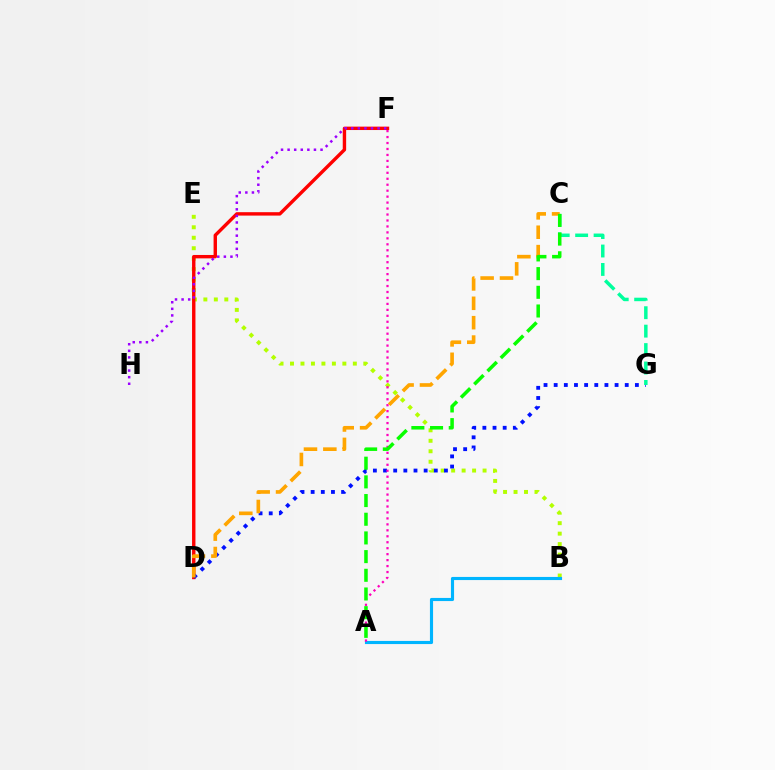{('B', 'E'): [{'color': '#b3ff00', 'line_style': 'dotted', 'thickness': 2.85}], ('D', 'F'): [{'color': '#ff0000', 'line_style': 'solid', 'thickness': 2.45}], ('D', 'G'): [{'color': '#0010ff', 'line_style': 'dotted', 'thickness': 2.76}], ('C', 'G'): [{'color': '#00ff9d', 'line_style': 'dashed', 'thickness': 2.5}], ('A', 'B'): [{'color': '#00b5ff', 'line_style': 'solid', 'thickness': 2.25}], ('A', 'F'): [{'color': '#ff00bd', 'line_style': 'dotted', 'thickness': 1.62}], ('C', 'D'): [{'color': '#ffa500', 'line_style': 'dashed', 'thickness': 2.63}], ('A', 'C'): [{'color': '#08ff00', 'line_style': 'dashed', 'thickness': 2.54}], ('F', 'H'): [{'color': '#9b00ff', 'line_style': 'dotted', 'thickness': 1.79}]}